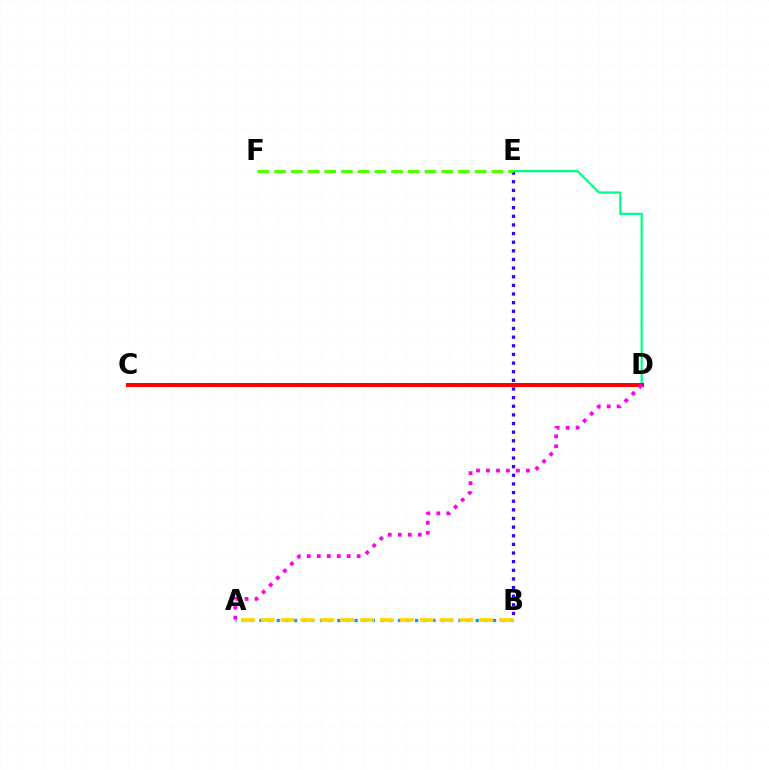{('A', 'B'): [{'color': '#009eff', 'line_style': 'dotted', 'thickness': 2.35}, {'color': '#ffd500', 'line_style': 'dashed', 'thickness': 2.7}], ('B', 'E'): [{'color': '#3700ff', 'line_style': 'dotted', 'thickness': 2.35}], ('D', 'E'): [{'color': '#00ff86', 'line_style': 'solid', 'thickness': 1.6}], ('E', 'F'): [{'color': '#4fff00', 'line_style': 'dashed', 'thickness': 2.27}], ('C', 'D'): [{'color': '#ff0000', 'line_style': 'solid', 'thickness': 2.91}], ('A', 'D'): [{'color': '#ff00ed', 'line_style': 'dotted', 'thickness': 2.71}]}